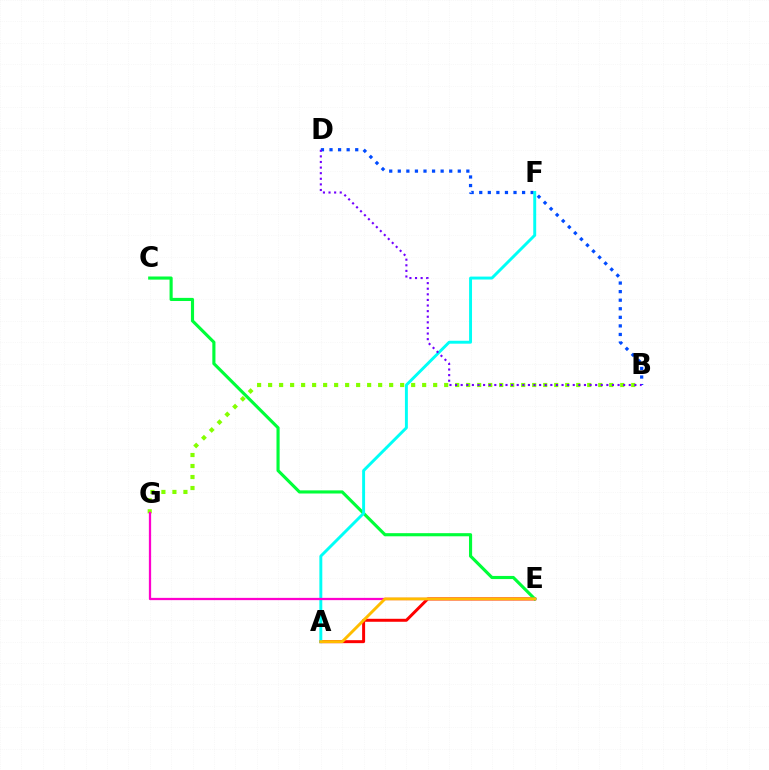{('A', 'E'): [{'color': '#ff0000', 'line_style': 'solid', 'thickness': 2.14}, {'color': '#ffbd00', 'line_style': 'solid', 'thickness': 2.1}], ('C', 'E'): [{'color': '#00ff39', 'line_style': 'solid', 'thickness': 2.25}], ('B', 'D'): [{'color': '#004bff', 'line_style': 'dotted', 'thickness': 2.33}, {'color': '#7200ff', 'line_style': 'dotted', 'thickness': 1.52}], ('B', 'G'): [{'color': '#84ff00', 'line_style': 'dotted', 'thickness': 2.99}], ('A', 'F'): [{'color': '#00fff6', 'line_style': 'solid', 'thickness': 2.11}], ('E', 'G'): [{'color': '#ff00cf', 'line_style': 'solid', 'thickness': 1.63}]}